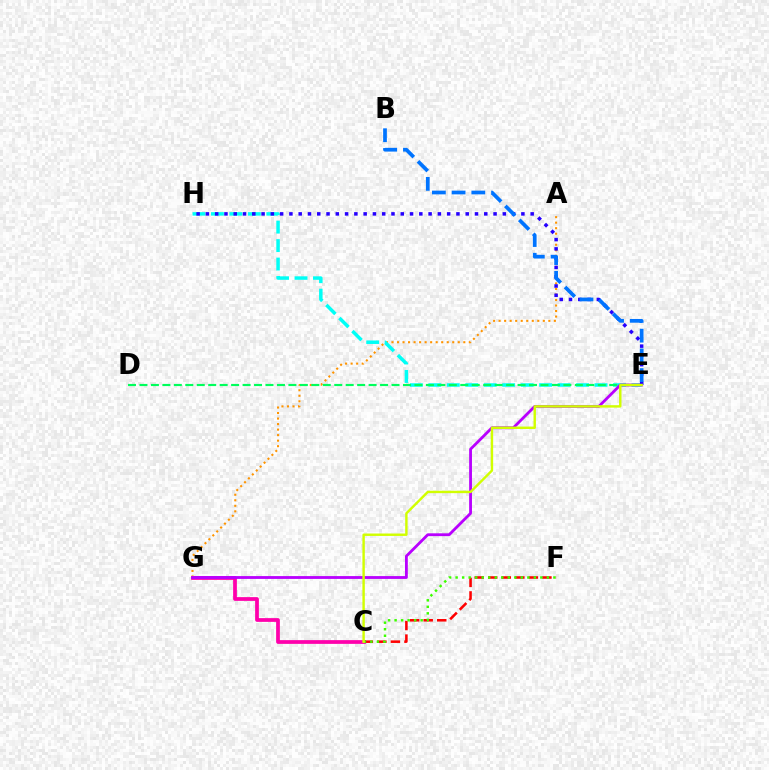{('C', 'G'): [{'color': '#ff00ac', 'line_style': 'solid', 'thickness': 2.69}], ('A', 'G'): [{'color': '#ff9400', 'line_style': 'dotted', 'thickness': 1.5}], ('C', 'F'): [{'color': '#ff0000', 'line_style': 'dashed', 'thickness': 1.84}, {'color': '#3dff00', 'line_style': 'dotted', 'thickness': 1.77}], ('E', 'H'): [{'color': '#00fff6', 'line_style': 'dashed', 'thickness': 2.51}, {'color': '#2500ff', 'line_style': 'dotted', 'thickness': 2.52}], ('D', 'E'): [{'color': '#00ff5c', 'line_style': 'dashed', 'thickness': 1.56}], ('E', 'G'): [{'color': '#b900ff', 'line_style': 'solid', 'thickness': 2.03}], ('B', 'E'): [{'color': '#0074ff', 'line_style': 'dashed', 'thickness': 2.68}], ('C', 'E'): [{'color': '#d1ff00', 'line_style': 'solid', 'thickness': 1.74}]}